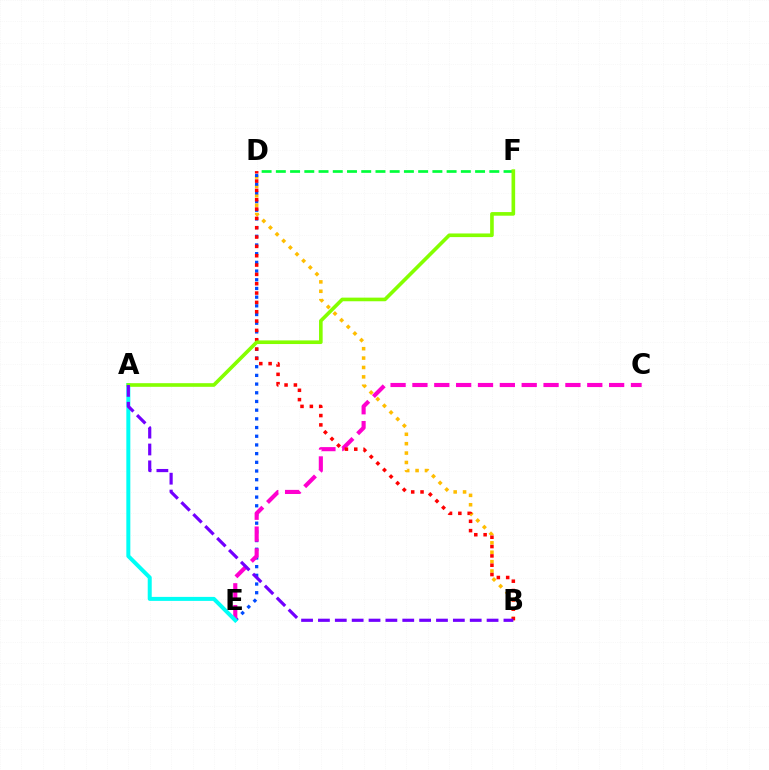{('B', 'D'): [{'color': '#ffbd00', 'line_style': 'dotted', 'thickness': 2.55}, {'color': '#ff0000', 'line_style': 'dotted', 'thickness': 2.54}], ('D', 'E'): [{'color': '#004bff', 'line_style': 'dotted', 'thickness': 2.36}], ('D', 'F'): [{'color': '#00ff39', 'line_style': 'dashed', 'thickness': 1.93}], ('C', 'E'): [{'color': '#ff00cf', 'line_style': 'dashed', 'thickness': 2.97}], ('A', 'E'): [{'color': '#00fff6', 'line_style': 'solid', 'thickness': 2.88}], ('A', 'F'): [{'color': '#84ff00', 'line_style': 'solid', 'thickness': 2.61}], ('A', 'B'): [{'color': '#7200ff', 'line_style': 'dashed', 'thickness': 2.29}]}